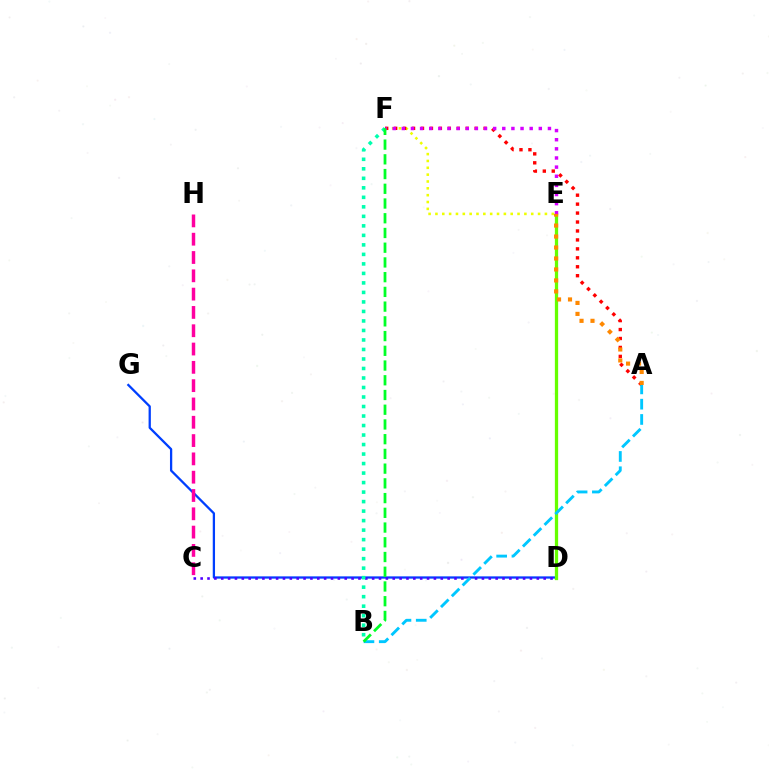{('D', 'G'): [{'color': '#003fff', 'line_style': 'solid', 'thickness': 1.64}], ('D', 'E'): [{'color': '#66ff00', 'line_style': 'solid', 'thickness': 2.36}], ('C', 'D'): [{'color': '#4f00ff', 'line_style': 'dotted', 'thickness': 1.86}], ('E', 'F'): [{'color': '#eeff00', 'line_style': 'dotted', 'thickness': 1.86}, {'color': '#d600ff', 'line_style': 'dotted', 'thickness': 2.48}], ('A', 'F'): [{'color': '#ff0000', 'line_style': 'dotted', 'thickness': 2.43}], ('A', 'B'): [{'color': '#00c7ff', 'line_style': 'dashed', 'thickness': 2.08}], ('B', 'F'): [{'color': '#00ffaf', 'line_style': 'dotted', 'thickness': 2.58}, {'color': '#00ff27', 'line_style': 'dashed', 'thickness': 2.0}], ('C', 'H'): [{'color': '#ff00a0', 'line_style': 'dashed', 'thickness': 2.49}], ('A', 'E'): [{'color': '#ff8800', 'line_style': 'dotted', 'thickness': 2.98}]}